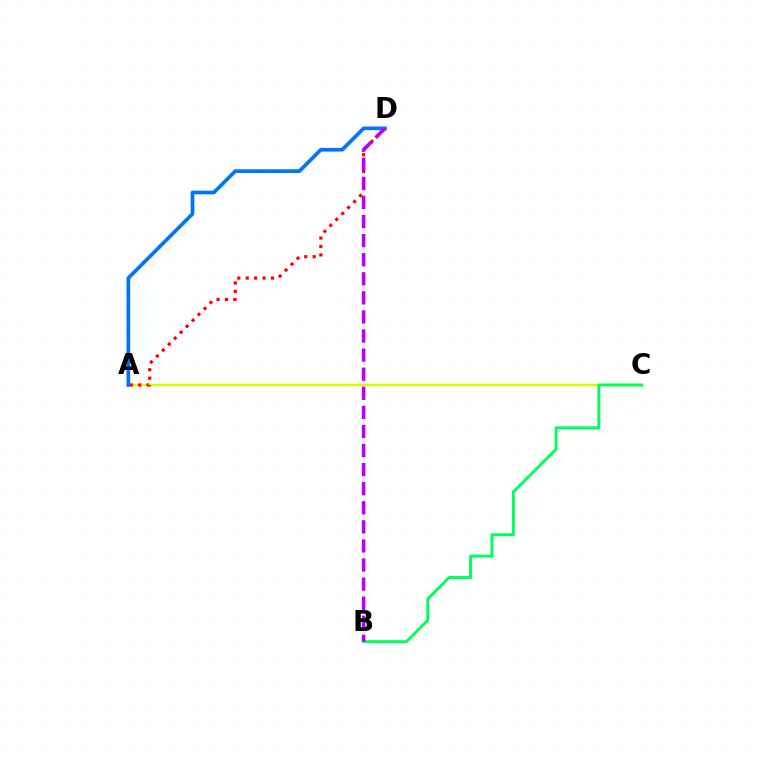{('A', 'C'): [{'color': '#d1ff00', 'line_style': 'solid', 'thickness': 1.73}], ('B', 'C'): [{'color': '#00ff5c', 'line_style': 'solid', 'thickness': 2.11}], ('A', 'D'): [{'color': '#ff0000', 'line_style': 'dotted', 'thickness': 2.29}, {'color': '#0074ff', 'line_style': 'solid', 'thickness': 2.66}], ('B', 'D'): [{'color': '#b900ff', 'line_style': 'dashed', 'thickness': 2.59}]}